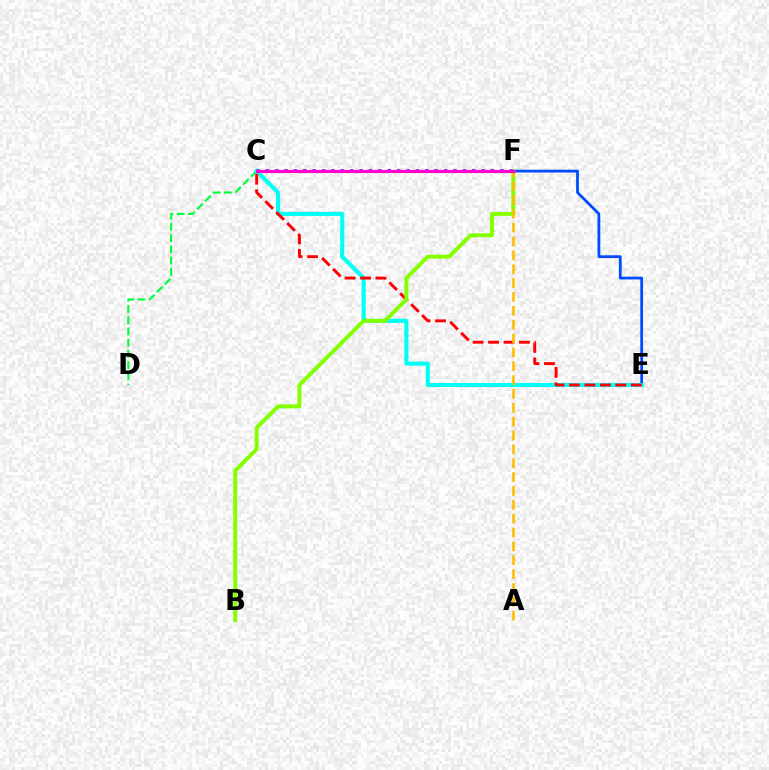{('C', 'D'): [{'color': '#00ff39', 'line_style': 'dashed', 'thickness': 1.53}], ('E', 'F'): [{'color': '#004bff', 'line_style': 'solid', 'thickness': 2.0}], ('C', 'E'): [{'color': '#00fff6', 'line_style': 'solid', 'thickness': 2.94}, {'color': '#ff0000', 'line_style': 'dashed', 'thickness': 2.1}], ('B', 'F'): [{'color': '#84ff00', 'line_style': 'solid', 'thickness': 2.85}], ('A', 'F'): [{'color': '#ffbd00', 'line_style': 'dashed', 'thickness': 1.88}], ('C', 'F'): [{'color': '#7200ff', 'line_style': 'dotted', 'thickness': 2.55}, {'color': '#ff00cf', 'line_style': 'solid', 'thickness': 2.23}]}